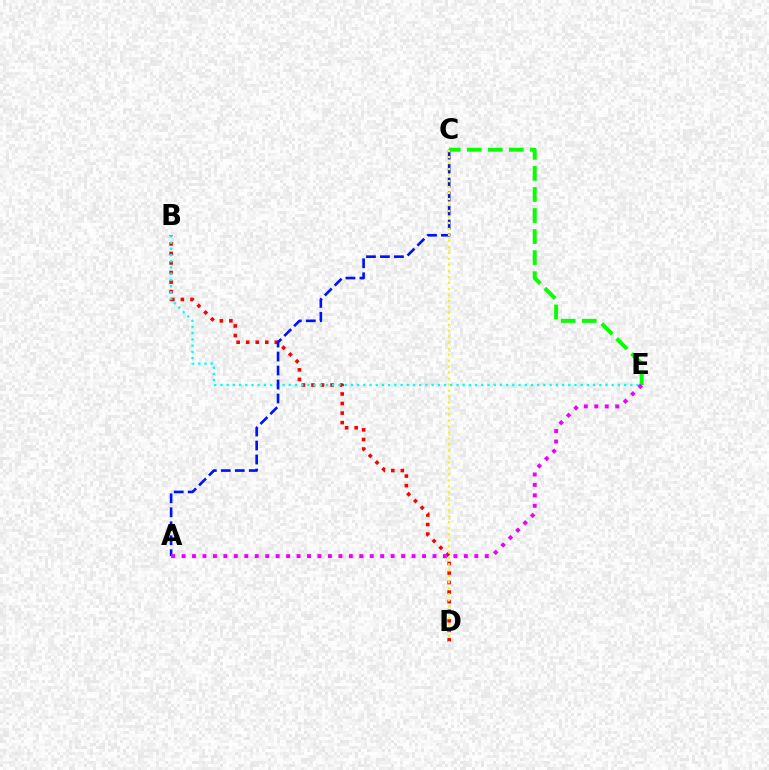{('B', 'D'): [{'color': '#ff0000', 'line_style': 'dotted', 'thickness': 2.6}], ('B', 'E'): [{'color': '#00fff6', 'line_style': 'dotted', 'thickness': 1.69}], ('A', 'C'): [{'color': '#0010ff', 'line_style': 'dashed', 'thickness': 1.9}], ('C', 'E'): [{'color': '#08ff00', 'line_style': 'dashed', 'thickness': 2.86}], ('C', 'D'): [{'color': '#fcf500', 'line_style': 'dotted', 'thickness': 1.63}], ('A', 'E'): [{'color': '#ee00ff', 'line_style': 'dotted', 'thickness': 2.84}]}